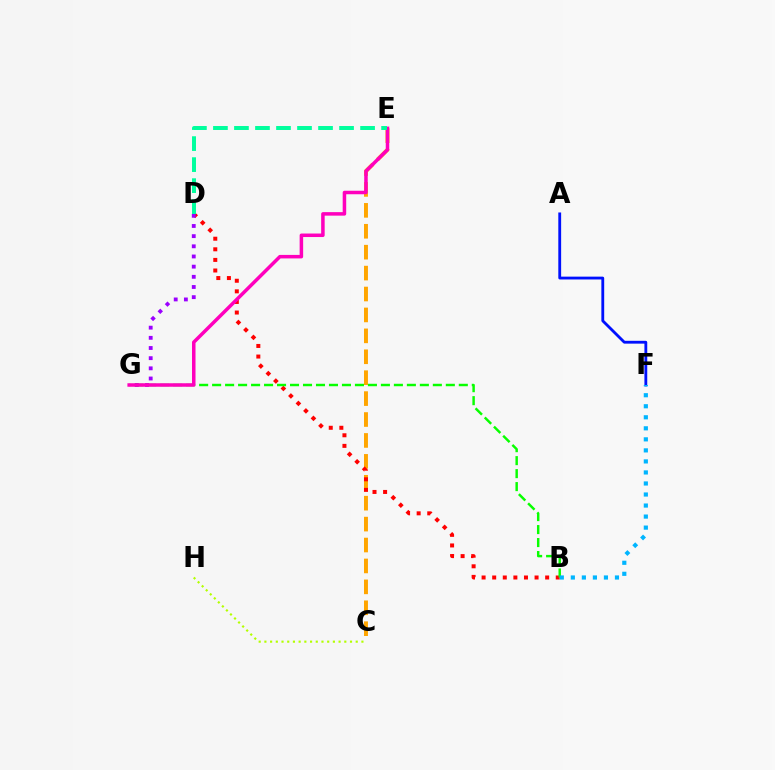{('C', 'E'): [{'color': '#ffa500', 'line_style': 'dashed', 'thickness': 2.84}], ('B', 'D'): [{'color': '#ff0000', 'line_style': 'dotted', 'thickness': 2.88}], ('D', 'G'): [{'color': '#9b00ff', 'line_style': 'dotted', 'thickness': 2.76}], ('B', 'G'): [{'color': '#08ff00', 'line_style': 'dashed', 'thickness': 1.76}], ('A', 'F'): [{'color': '#0010ff', 'line_style': 'solid', 'thickness': 2.04}], ('E', 'G'): [{'color': '#ff00bd', 'line_style': 'solid', 'thickness': 2.53}], ('D', 'E'): [{'color': '#00ff9d', 'line_style': 'dashed', 'thickness': 2.86}], ('C', 'H'): [{'color': '#b3ff00', 'line_style': 'dotted', 'thickness': 1.55}], ('B', 'F'): [{'color': '#00b5ff', 'line_style': 'dotted', 'thickness': 3.0}]}